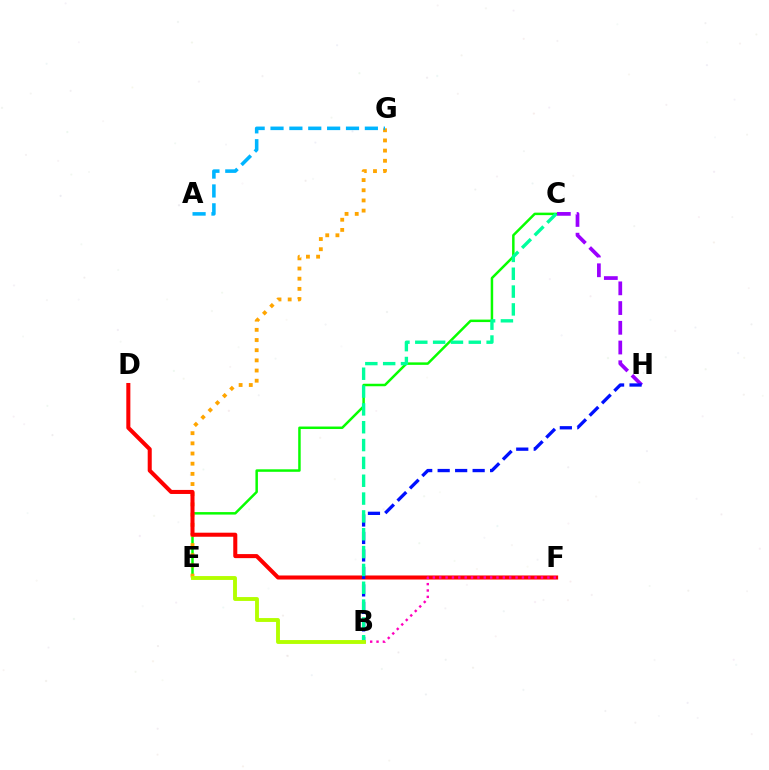{('C', 'E'): [{'color': '#08ff00', 'line_style': 'solid', 'thickness': 1.79}], ('C', 'H'): [{'color': '#9b00ff', 'line_style': 'dashed', 'thickness': 2.68}], ('E', 'G'): [{'color': '#ffa500', 'line_style': 'dotted', 'thickness': 2.76}], ('D', 'F'): [{'color': '#ff0000', 'line_style': 'solid', 'thickness': 2.91}], ('B', 'H'): [{'color': '#0010ff', 'line_style': 'dashed', 'thickness': 2.38}], ('A', 'G'): [{'color': '#00b5ff', 'line_style': 'dashed', 'thickness': 2.56}], ('B', 'F'): [{'color': '#ff00bd', 'line_style': 'dotted', 'thickness': 1.73}], ('B', 'C'): [{'color': '#00ff9d', 'line_style': 'dashed', 'thickness': 2.42}], ('B', 'E'): [{'color': '#b3ff00', 'line_style': 'solid', 'thickness': 2.79}]}